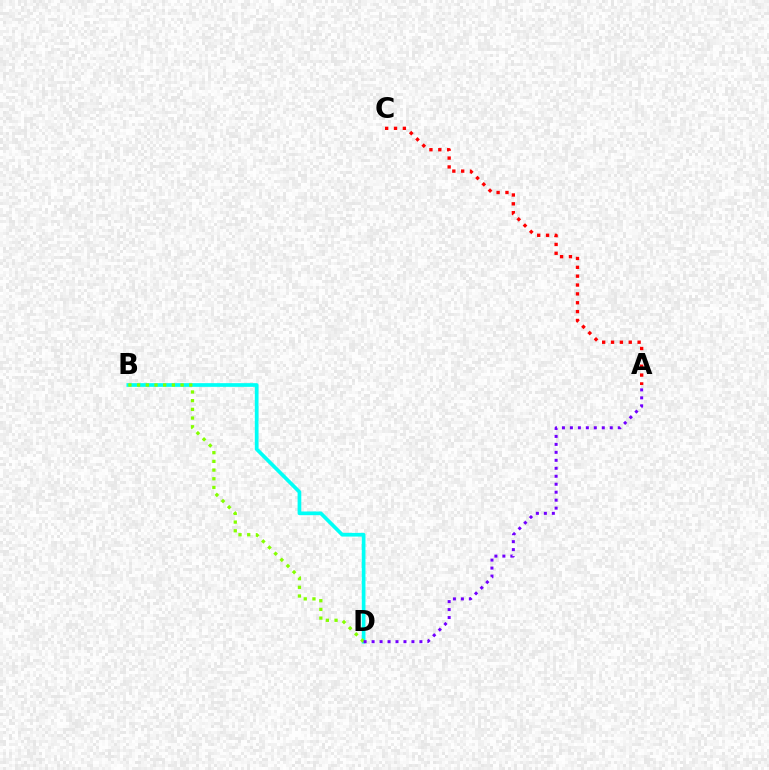{('B', 'D'): [{'color': '#00fff6', 'line_style': 'solid', 'thickness': 2.66}, {'color': '#84ff00', 'line_style': 'dotted', 'thickness': 2.36}], ('A', 'C'): [{'color': '#ff0000', 'line_style': 'dotted', 'thickness': 2.41}], ('A', 'D'): [{'color': '#7200ff', 'line_style': 'dotted', 'thickness': 2.17}]}